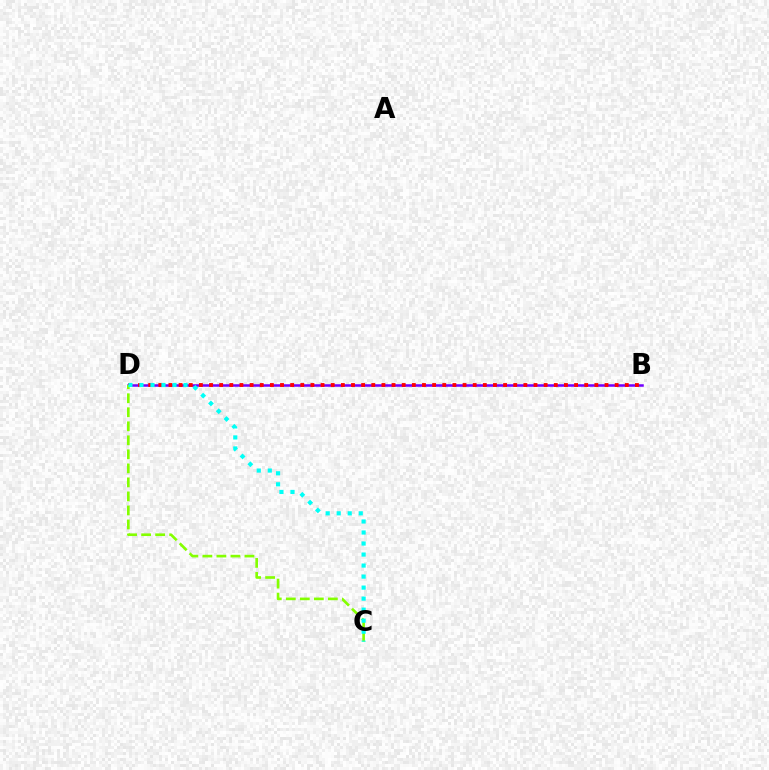{('B', 'D'): [{'color': '#7200ff', 'line_style': 'solid', 'thickness': 1.81}, {'color': '#ff0000', 'line_style': 'dotted', 'thickness': 2.76}], ('C', 'D'): [{'color': '#84ff00', 'line_style': 'dashed', 'thickness': 1.91}, {'color': '#00fff6', 'line_style': 'dotted', 'thickness': 2.99}]}